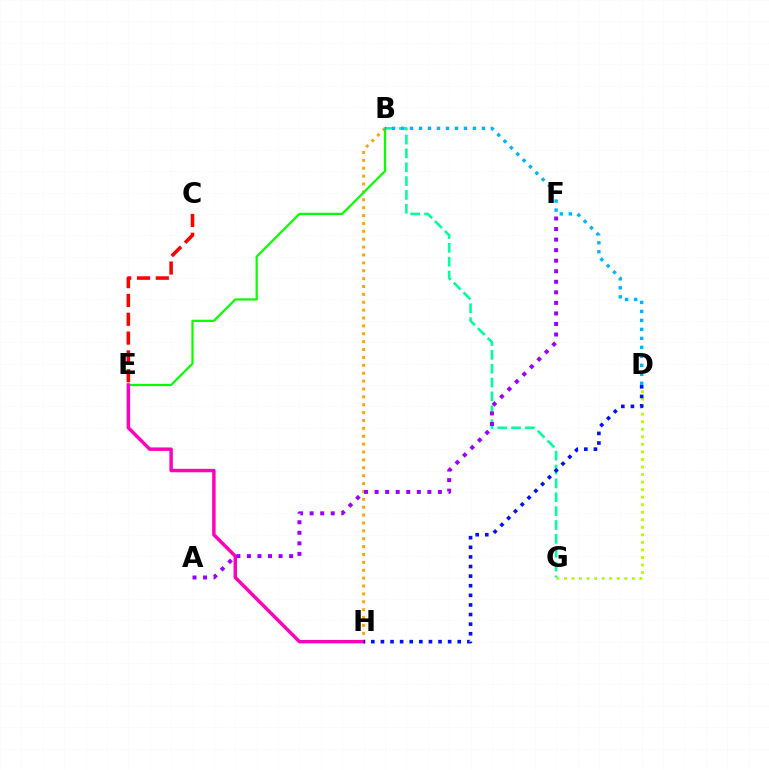{('B', 'G'): [{'color': '#00ff9d', 'line_style': 'dashed', 'thickness': 1.88}], ('B', 'H'): [{'color': '#ffa500', 'line_style': 'dotted', 'thickness': 2.14}], ('B', 'E'): [{'color': '#08ff00', 'line_style': 'solid', 'thickness': 1.6}], ('D', 'G'): [{'color': '#b3ff00', 'line_style': 'dotted', 'thickness': 2.05}], ('E', 'H'): [{'color': '#ff00bd', 'line_style': 'solid', 'thickness': 2.49}], ('D', 'H'): [{'color': '#0010ff', 'line_style': 'dotted', 'thickness': 2.61}], ('C', 'E'): [{'color': '#ff0000', 'line_style': 'dashed', 'thickness': 2.56}], ('A', 'F'): [{'color': '#9b00ff', 'line_style': 'dotted', 'thickness': 2.87}], ('B', 'D'): [{'color': '#00b5ff', 'line_style': 'dotted', 'thickness': 2.44}]}